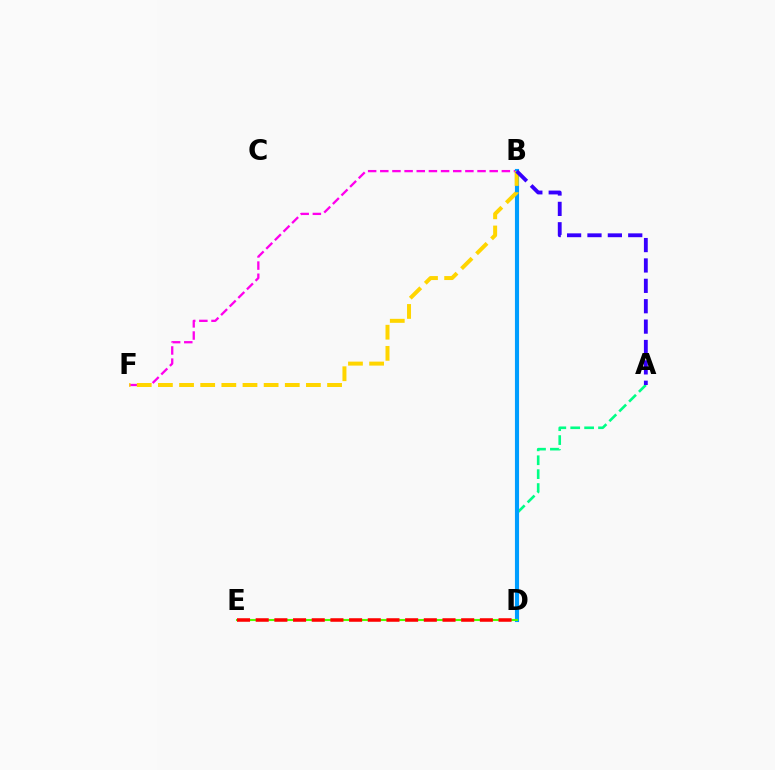{('A', 'D'): [{'color': '#00ff86', 'line_style': 'dashed', 'thickness': 1.89}], ('B', 'F'): [{'color': '#ff00ed', 'line_style': 'dashed', 'thickness': 1.65}, {'color': '#ffd500', 'line_style': 'dashed', 'thickness': 2.87}], ('B', 'D'): [{'color': '#009eff', 'line_style': 'solid', 'thickness': 2.96}], ('D', 'E'): [{'color': '#4fff00', 'line_style': 'solid', 'thickness': 1.51}, {'color': '#ff0000', 'line_style': 'dashed', 'thickness': 2.54}], ('A', 'B'): [{'color': '#3700ff', 'line_style': 'dashed', 'thickness': 2.77}]}